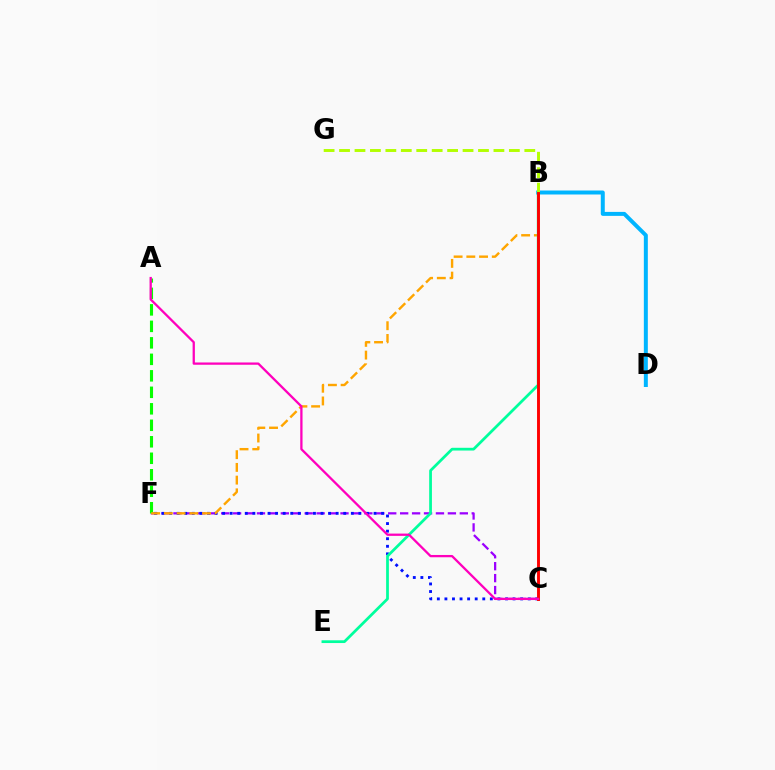{('C', 'F'): [{'color': '#9b00ff', 'line_style': 'dashed', 'thickness': 1.62}, {'color': '#0010ff', 'line_style': 'dotted', 'thickness': 2.06}], ('A', 'F'): [{'color': '#08ff00', 'line_style': 'dashed', 'thickness': 2.24}], ('B', 'D'): [{'color': '#00b5ff', 'line_style': 'solid', 'thickness': 2.87}], ('B', 'F'): [{'color': '#ffa500', 'line_style': 'dashed', 'thickness': 1.73}], ('B', 'E'): [{'color': '#00ff9d', 'line_style': 'solid', 'thickness': 1.98}], ('B', 'G'): [{'color': '#b3ff00', 'line_style': 'dashed', 'thickness': 2.1}], ('B', 'C'): [{'color': '#ff0000', 'line_style': 'solid', 'thickness': 2.1}], ('A', 'C'): [{'color': '#ff00bd', 'line_style': 'solid', 'thickness': 1.64}]}